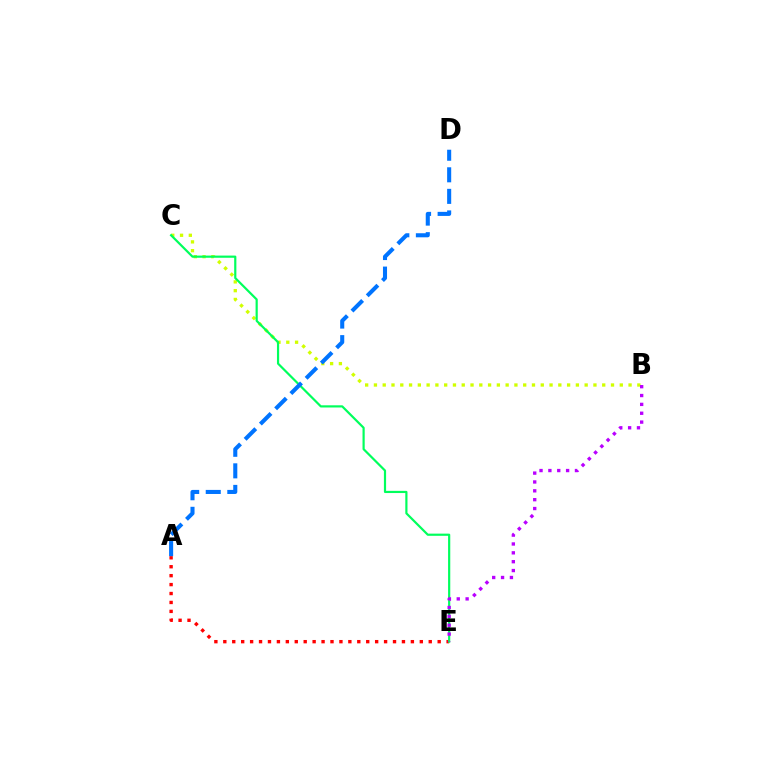{('A', 'E'): [{'color': '#ff0000', 'line_style': 'dotted', 'thickness': 2.43}], ('B', 'C'): [{'color': '#d1ff00', 'line_style': 'dotted', 'thickness': 2.39}], ('C', 'E'): [{'color': '#00ff5c', 'line_style': 'solid', 'thickness': 1.57}], ('B', 'E'): [{'color': '#b900ff', 'line_style': 'dotted', 'thickness': 2.41}], ('A', 'D'): [{'color': '#0074ff', 'line_style': 'dashed', 'thickness': 2.93}]}